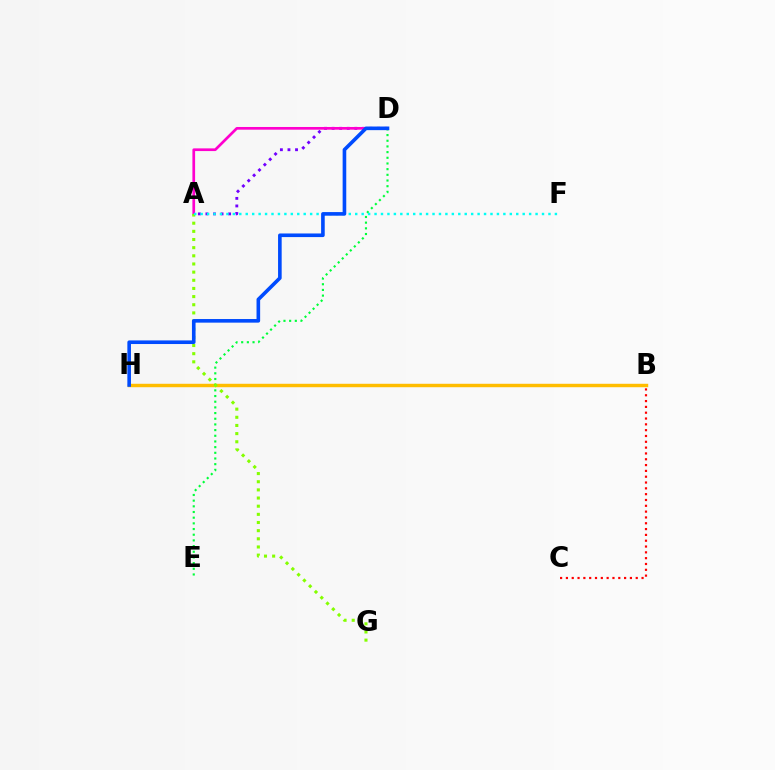{('A', 'D'): [{'color': '#7200ff', 'line_style': 'dotted', 'thickness': 2.06}, {'color': '#ff00cf', 'line_style': 'solid', 'thickness': 1.94}], ('B', 'C'): [{'color': '#ff0000', 'line_style': 'dotted', 'thickness': 1.58}], ('B', 'H'): [{'color': '#ffbd00', 'line_style': 'solid', 'thickness': 2.48}], ('D', 'E'): [{'color': '#00ff39', 'line_style': 'dotted', 'thickness': 1.54}], ('A', 'G'): [{'color': '#84ff00', 'line_style': 'dotted', 'thickness': 2.22}], ('A', 'F'): [{'color': '#00fff6', 'line_style': 'dotted', 'thickness': 1.75}], ('D', 'H'): [{'color': '#004bff', 'line_style': 'solid', 'thickness': 2.6}]}